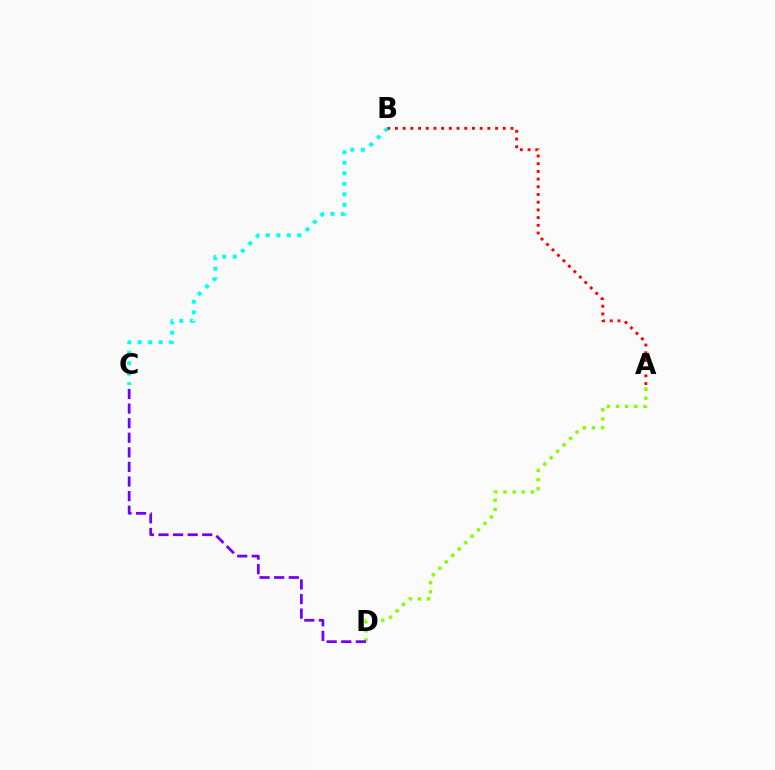{('B', 'C'): [{'color': '#00fff6', 'line_style': 'dotted', 'thickness': 2.85}], ('A', 'D'): [{'color': '#84ff00', 'line_style': 'dotted', 'thickness': 2.47}], ('C', 'D'): [{'color': '#7200ff', 'line_style': 'dashed', 'thickness': 1.98}], ('A', 'B'): [{'color': '#ff0000', 'line_style': 'dotted', 'thickness': 2.09}]}